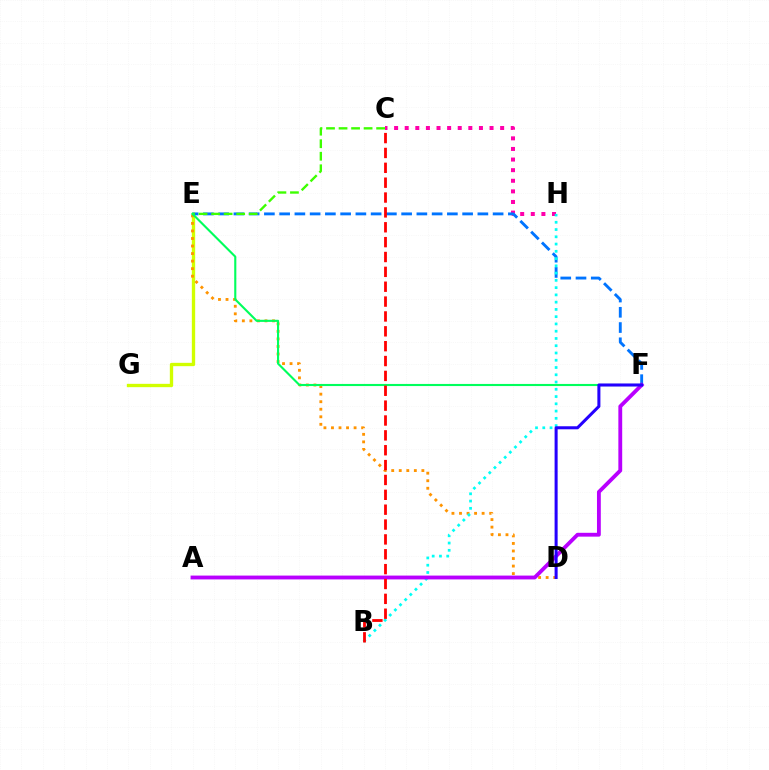{('E', 'G'): [{'color': '#d1ff00', 'line_style': 'solid', 'thickness': 2.4}], ('C', 'H'): [{'color': '#ff00ac', 'line_style': 'dotted', 'thickness': 2.88}], ('D', 'E'): [{'color': '#ff9400', 'line_style': 'dotted', 'thickness': 2.05}], ('E', 'F'): [{'color': '#0074ff', 'line_style': 'dashed', 'thickness': 2.07}, {'color': '#00ff5c', 'line_style': 'solid', 'thickness': 1.53}], ('C', 'E'): [{'color': '#3dff00', 'line_style': 'dashed', 'thickness': 1.7}], ('B', 'H'): [{'color': '#00fff6', 'line_style': 'dotted', 'thickness': 1.97}], ('A', 'F'): [{'color': '#b900ff', 'line_style': 'solid', 'thickness': 2.76}], ('B', 'C'): [{'color': '#ff0000', 'line_style': 'dashed', 'thickness': 2.02}], ('D', 'F'): [{'color': '#2500ff', 'line_style': 'solid', 'thickness': 2.19}]}